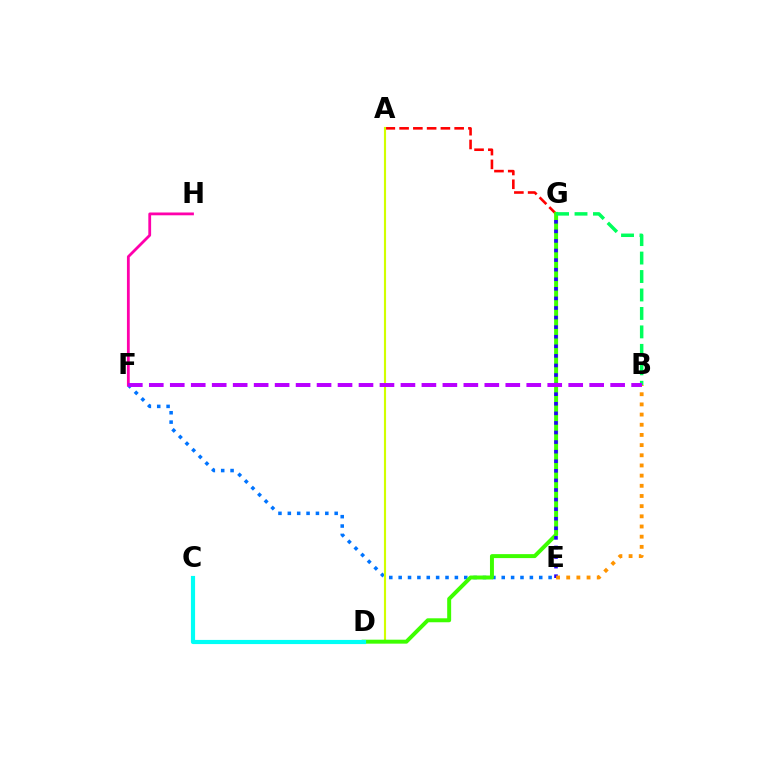{('A', 'G'): [{'color': '#ff0000', 'line_style': 'dashed', 'thickness': 1.87}], ('E', 'F'): [{'color': '#0074ff', 'line_style': 'dotted', 'thickness': 2.55}], ('A', 'D'): [{'color': '#d1ff00', 'line_style': 'solid', 'thickness': 1.54}], ('D', 'G'): [{'color': '#3dff00', 'line_style': 'solid', 'thickness': 2.85}], ('E', 'G'): [{'color': '#2500ff', 'line_style': 'dotted', 'thickness': 2.6}], ('B', 'G'): [{'color': '#00ff5c', 'line_style': 'dashed', 'thickness': 2.51}], ('C', 'D'): [{'color': '#00fff6', 'line_style': 'solid', 'thickness': 2.99}], ('B', 'E'): [{'color': '#ff9400', 'line_style': 'dotted', 'thickness': 2.76}], ('F', 'H'): [{'color': '#ff00ac', 'line_style': 'solid', 'thickness': 2.01}], ('B', 'F'): [{'color': '#b900ff', 'line_style': 'dashed', 'thickness': 2.85}]}